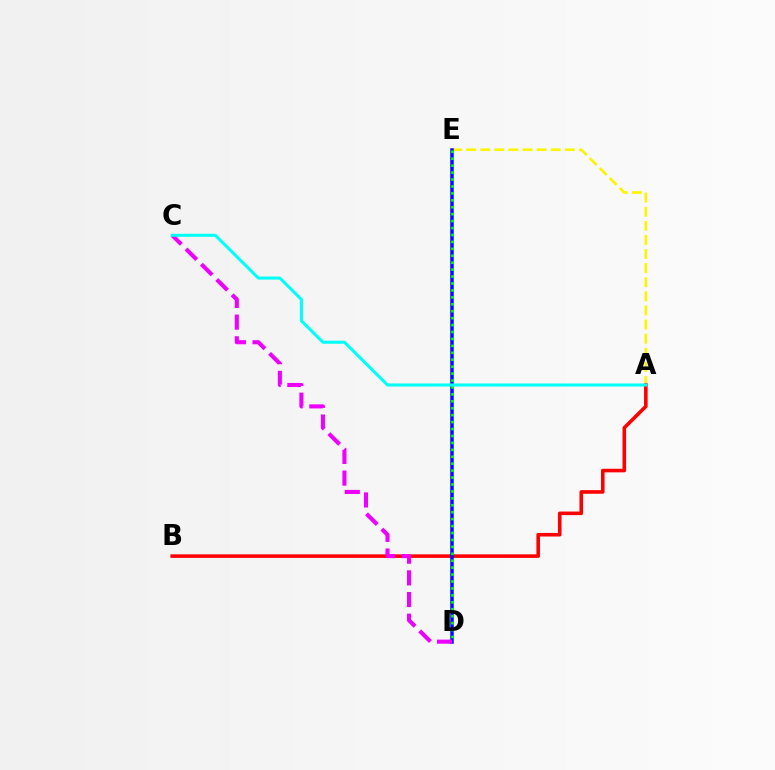{('A', 'E'): [{'color': '#fcf500', 'line_style': 'dashed', 'thickness': 1.92}], ('A', 'B'): [{'color': '#ff0000', 'line_style': 'solid', 'thickness': 2.58}], ('D', 'E'): [{'color': '#0010ff', 'line_style': 'solid', 'thickness': 2.53}, {'color': '#08ff00', 'line_style': 'dotted', 'thickness': 1.88}], ('C', 'D'): [{'color': '#ee00ff', 'line_style': 'dashed', 'thickness': 2.95}], ('A', 'C'): [{'color': '#00fff6', 'line_style': 'solid', 'thickness': 2.2}]}